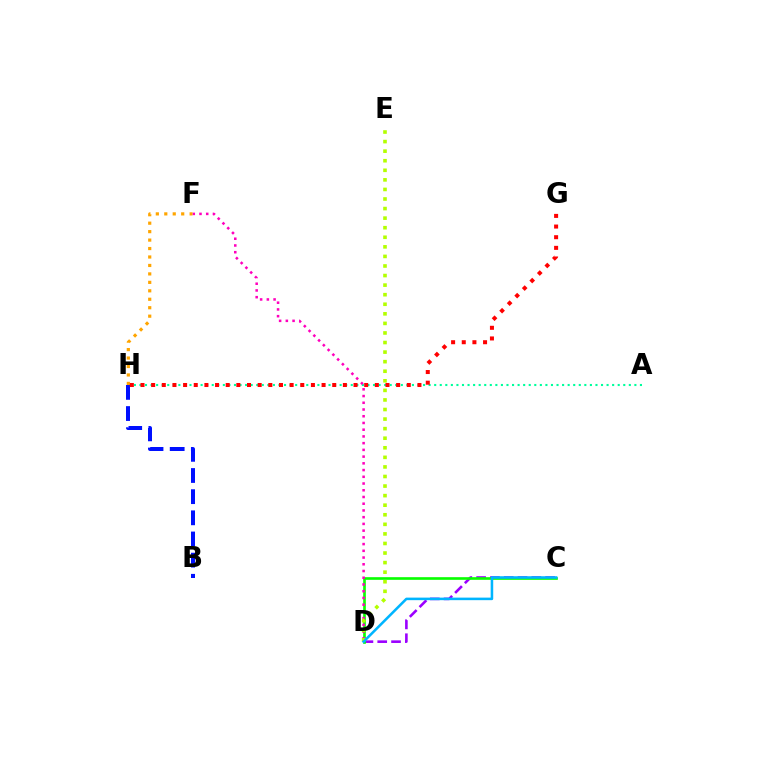{('C', 'D'): [{'color': '#9b00ff', 'line_style': 'dashed', 'thickness': 1.87}, {'color': '#08ff00', 'line_style': 'solid', 'thickness': 1.91}, {'color': '#00b5ff', 'line_style': 'solid', 'thickness': 1.84}], ('A', 'H'): [{'color': '#00ff9d', 'line_style': 'dotted', 'thickness': 1.51}], ('B', 'H'): [{'color': '#0010ff', 'line_style': 'dashed', 'thickness': 2.87}], ('D', 'F'): [{'color': '#ff00bd', 'line_style': 'dotted', 'thickness': 1.83}], ('F', 'H'): [{'color': '#ffa500', 'line_style': 'dotted', 'thickness': 2.3}], ('D', 'E'): [{'color': '#b3ff00', 'line_style': 'dotted', 'thickness': 2.6}], ('G', 'H'): [{'color': '#ff0000', 'line_style': 'dotted', 'thickness': 2.89}]}